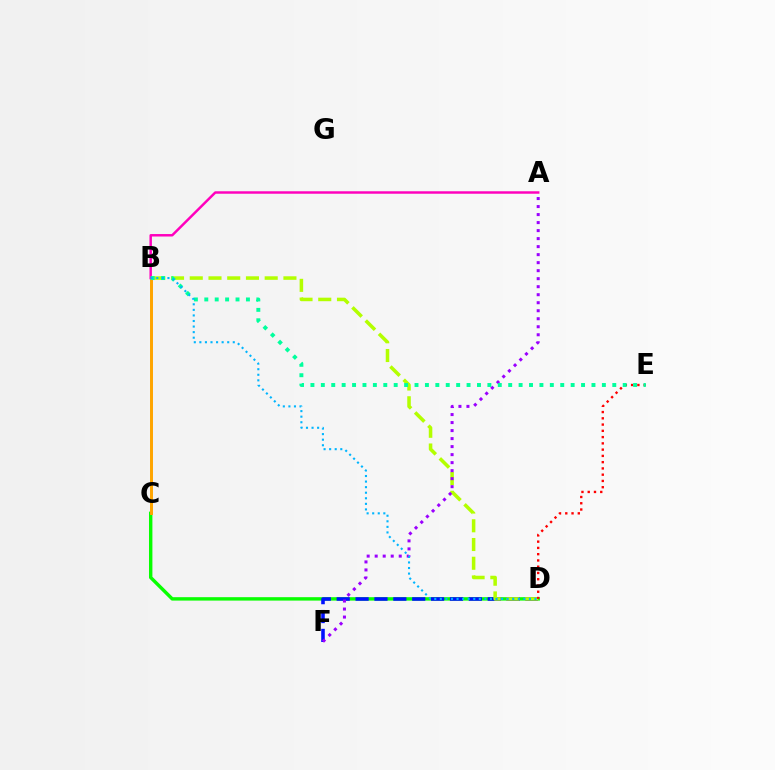{('C', 'D'): [{'color': '#08ff00', 'line_style': 'solid', 'thickness': 2.45}], ('D', 'F'): [{'color': '#0010ff', 'line_style': 'dashed', 'thickness': 2.56}], ('B', 'D'): [{'color': '#b3ff00', 'line_style': 'dashed', 'thickness': 2.55}, {'color': '#00b5ff', 'line_style': 'dotted', 'thickness': 1.51}], ('A', 'F'): [{'color': '#9b00ff', 'line_style': 'dotted', 'thickness': 2.18}], ('D', 'E'): [{'color': '#ff0000', 'line_style': 'dotted', 'thickness': 1.7}], ('B', 'C'): [{'color': '#ffa500', 'line_style': 'solid', 'thickness': 2.14}], ('A', 'B'): [{'color': '#ff00bd', 'line_style': 'solid', 'thickness': 1.78}], ('B', 'E'): [{'color': '#00ff9d', 'line_style': 'dotted', 'thickness': 2.83}]}